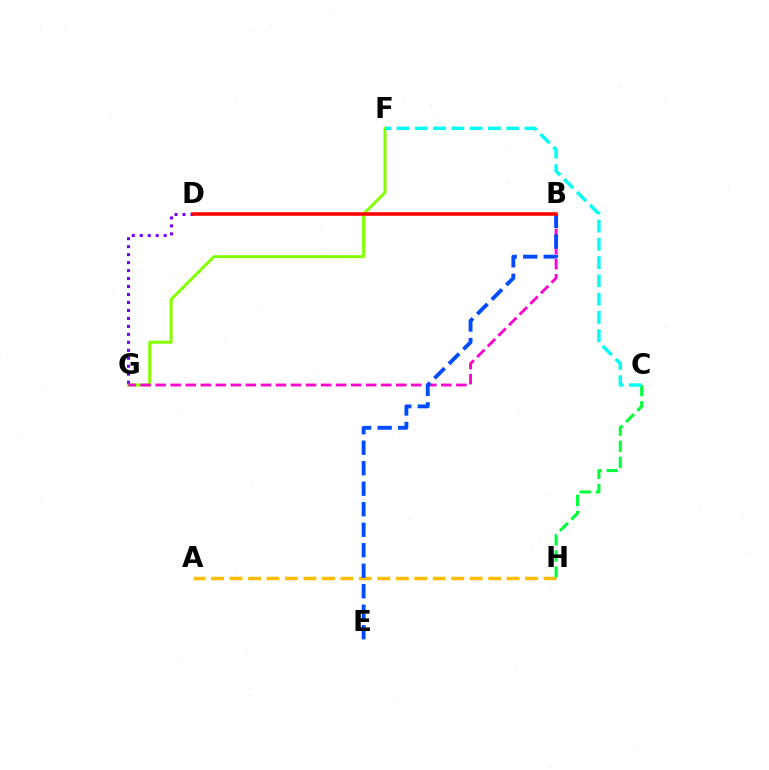{('F', 'G'): [{'color': '#84ff00', 'line_style': 'solid', 'thickness': 2.15}], ('B', 'G'): [{'color': '#ff00cf', 'line_style': 'dashed', 'thickness': 2.04}], ('A', 'H'): [{'color': '#ffbd00', 'line_style': 'dashed', 'thickness': 2.51}], ('C', 'H'): [{'color': '#00ff39', 'line_style': 'dashed', 'thickness': 2.19}], ('B', 'E'): [{'color': '#004bff', 'line_style': 'dashed', 'thickness': 2.79}], ('D', 'G'): [{'color': '#7200ff', 'line_style': 'dotted', 'thickness': 2.17}], ('B', 'D'): [{'color': '#ff0000', 'line_style': 'solid', 'thickness': 2.55}], ('C', 'F'): [{'color': '#00fff6', 'line_style': 'dashed', 'thickness': 2.48}]}